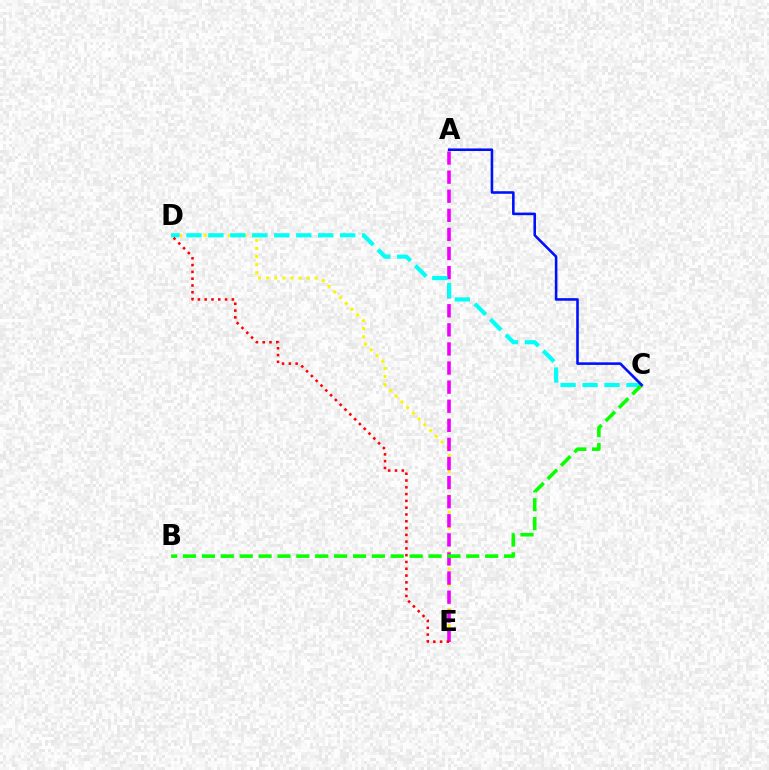{('D', 'E'): [{'color': '#fcf500', 'line_style': 'dotted', 'thickness': 2.2}, {'color': '#ff0000', 'line_style': 'dotted', 'thickness': 1.84}], ('A', 'E'): [{'color': '#ee00ff', 'line_style': 'dashed', 'thickness': 2.59}], ('C', 'D'): [{'color': '#00fff6', 'line_style': 'dashed', 'thickness': 2.98}], ('B', 'C'): [{'color': '#08ff00', 'line_style': 'dashed', 'thickness': 2.57}], ('A', 'C'): [{'color': '#0010ff', 'line_style': 'solid', 'thickness': 1.86}]}